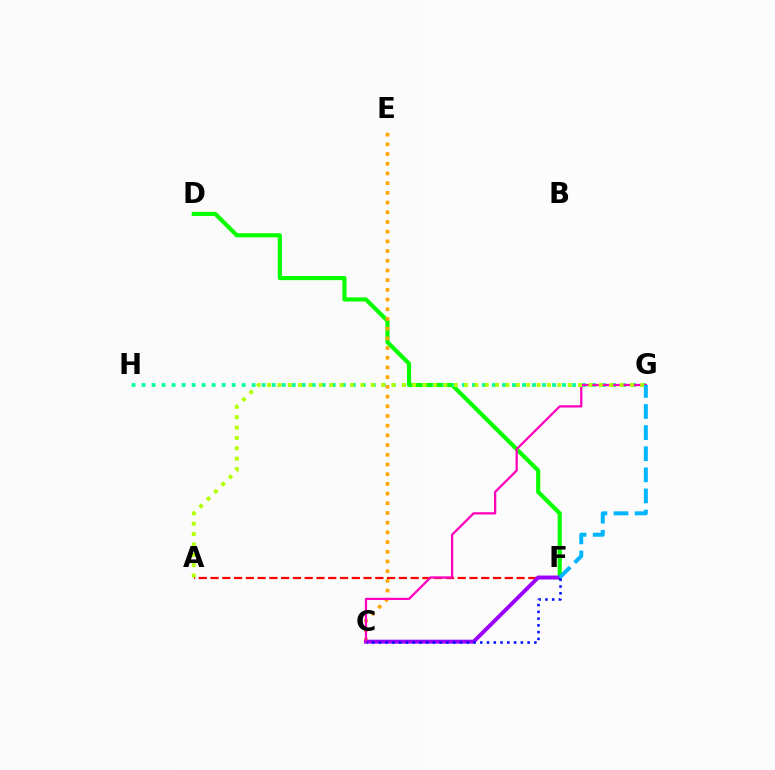{('D', 'F'): [{'color': '#08ff00', 'line_style': 'solid', 'thickness': 2.98}], ('A', 'F'): [{'color': '#ff0000', 'line_style': 'dashed', 'thickness': 1.6}], ('G', 'H'): [{'color': '#00ff9d', 'line_style': 'dotted', 'thickness': 2.72}], ('C', 'E'): [{'color': '#ffa500', 'line_style': 'dotted', 'thickness': 2.64}], ('C', 'F'): [{'color': '#9b00ff', 'line_style': 'solid', 'thickness': 2.82}, {'color': '#0010ff', 'line_style': 'dotted', 'thickness': 1.84}], ('C', 'G'): [{'color': '#ff00bd', 'line_style': 'solid', 'thickness': 1.63}], ('A', 'G'): [{'color': '#b3ff00', 'line_style': 'dotted', 'thickness': 2.82}], ('F', 'G'): [{'color': '#00b5ff', 'line_style': 'dashed', 'thickness': 2.87}]}